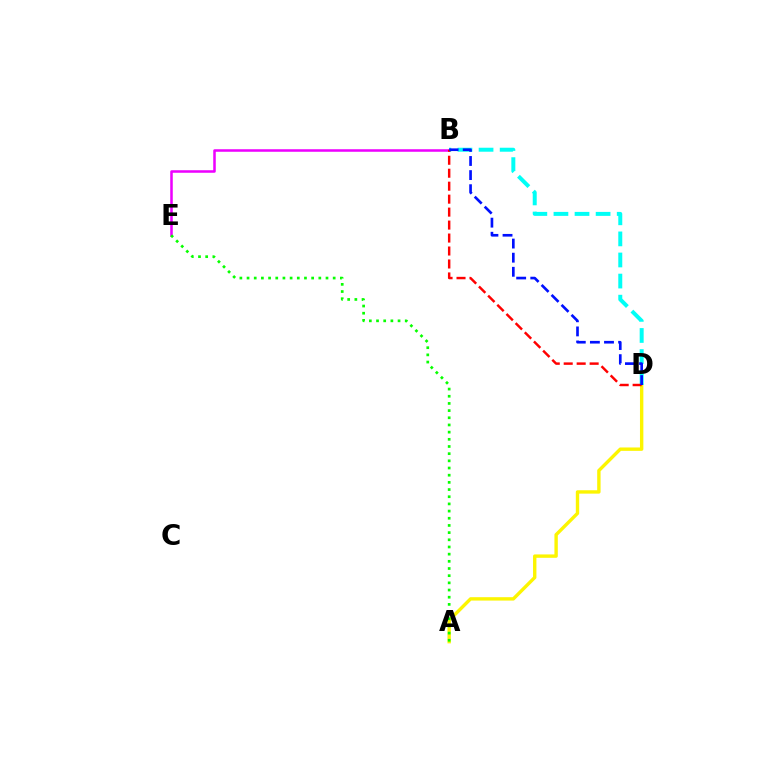{('A', 'D'): [{'color': '#fcf500', 'line_style': 'solid', 'thickness': 2.43}], ('B', 'E'): [{'color': '#ee00ff', 'line_style': 'solid', 'thickness': 1.82}], ('A', 'E'): [{'color': '#08ff00', 'line_style': 'dotted', 'thickness': 1.95}], ('B', 'D'): [{'color': '#00fff6', 'line_style': 'dashed', 'thickness': 2.86}, {'color': '#ff0000', 'line_style': 'dashed', 'thickness': 1.76}, {'color': '#0010ff', 'line_style': 'dashed', 'thickness': 1.92}]}